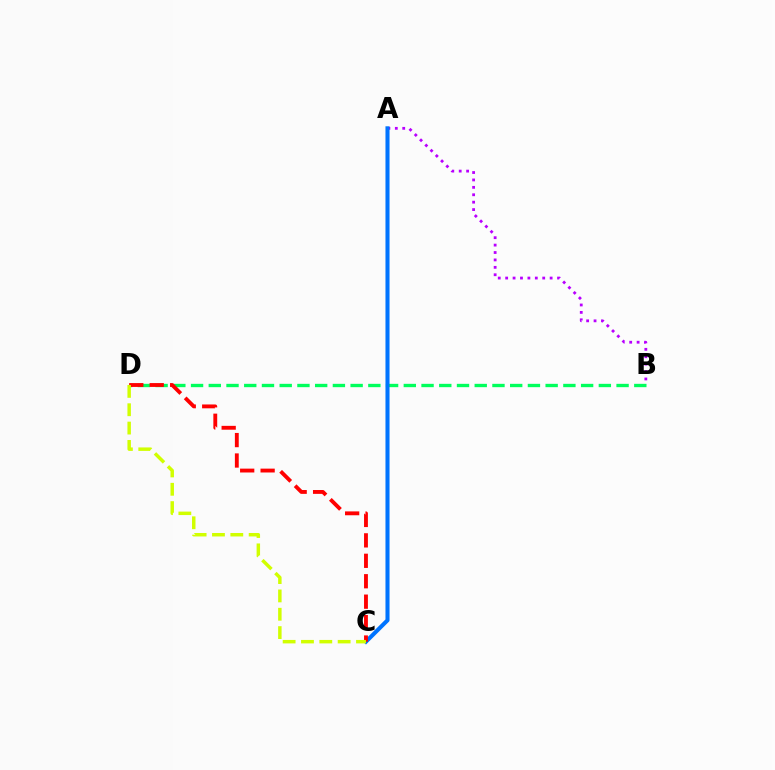{('A', 'B'): [{'color': '#b900ff', 'line_style': 'dotted', 'thickness': 2.01}], ('B', 'D'): [{'color': '#00ff5c', 'line_style': 'dashed', 'thickness': 2.41}], ('A', 'C'): [{'color': '#0074ff', 'line_style': 'solid', 'thickness': 2.93}], ('C', 'D'): [{'color': '#ff0000', 'line_style': 'dashed', 'thickness': 2.78}, {'color': '#d1ff00', 'line_style': 'dashed', 'thickness': 2.49}]}